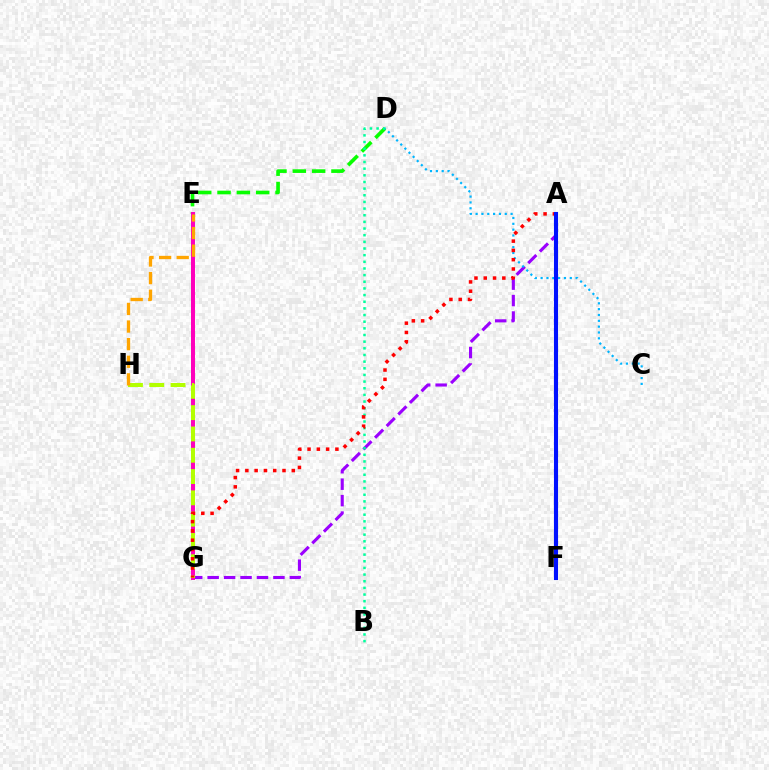{('A', 'G'): [{'color': '#9b00ff', 'line_style': 'dashed', 'thickness': 2.23}, {'color': '#ff0000', 'line_style': 'dotted', 'thickness': 2.52}], ('D', 'E'): [{'color': '#08ff00', 'line_style': 'dashed', 'thickness': 2.63}], ('E', 'G'): [{'color': '#ff00bd', 'line_style': 'solid', 'thickness': 2.87}], ('B', 'D'): [{'color': '#00ff9d', 'line_style': 'dotted', 'thickness': 1.81}], ('G', 'H'): [{'color': '#b3ff00', 'line_style': 'dashed', 'thickness': 2.89}], ('E', 'H'): [{'color': '#ffa500', 'line_style': 'dashed', 'thickness': 2.39}], ('C', 'D'): [{'color': '#00b5ff', 'line_style': 'dotted', 'thickness': 1.58}], ('A', 'F'): [{'color': '#0010ff', 'line_style': 'solid', 'thickness': 2.95}]}